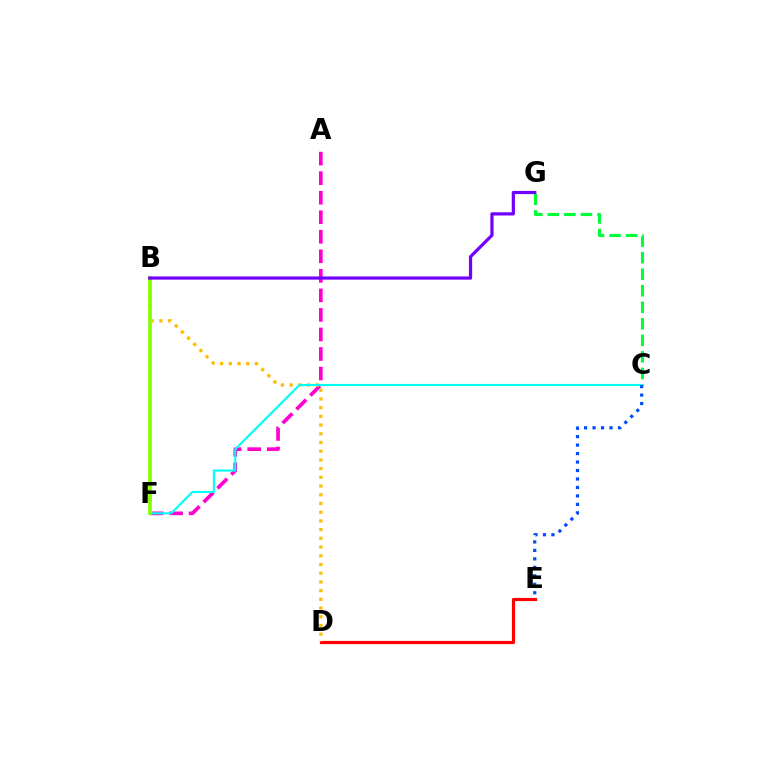{('D', 'E'): [{'color': '#ff0000', 'line_style': 'solid', 'thickness': 2.28}], ('C', 'G'): [{'color': '#00ff39', 'line_style': 'dashed', 'thickness': 2.25}], ('A', 'F'): [{'color': '#ff00cf', 'line_style': 'dashed', 'thickness': 2.65}], ('B', 'D'): [{'color': '#ffbd00', 'line_style': 'dotted', 'thickness': 2.37}], ('C', 'F'): [{'color': '#00fff6', 'line_style': 'solid', 'thickness': 1.53}], ('B', 'F'): [{'color': '#84ff00', 'line_style': 'solid', 'thickness': 2.67}], ('B', 'G'): [{'color': '#7200ff', 'line_style': 'solid', 'thickness': 2.31}], ('C', 'E'): [{'color': '#004bff', 'line_style': 'dotted', 'thickness': 2.3}]}